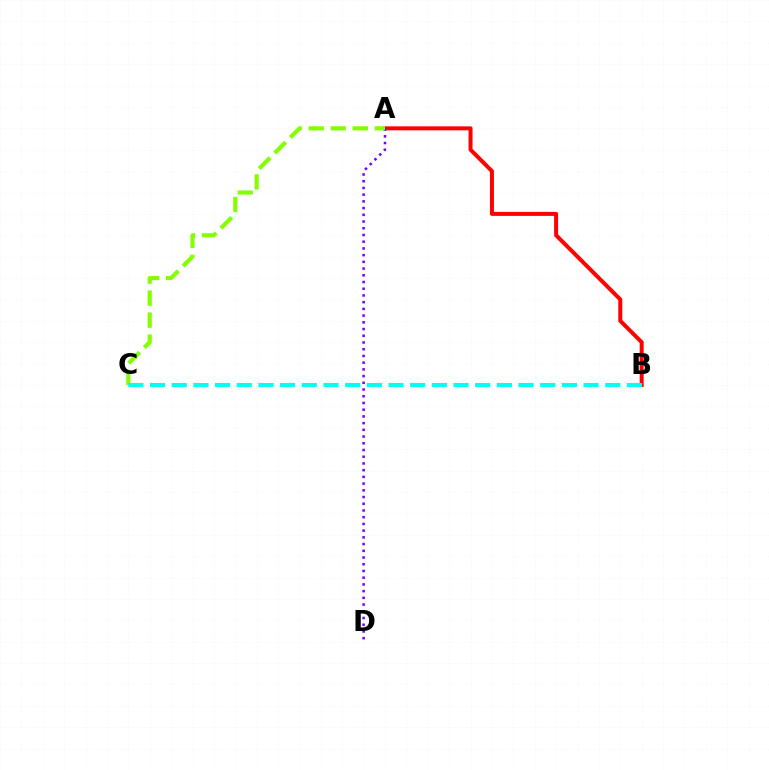{('A', 'B'): [{'color': '#ff0000', 'line_style': 'solid', 'thickness': 2.87}], ('A', 'D'): [{'color': '#7200ff', 'line_style': 'dotted', 'thickness': 1.83}], ('A', 'C'): [{'color': '#84ff00', 'line_style': 'dashed', 'thickness': 2.99}], ('B', 'C'): [{'color': '#00fff6', 'line_style': 'dashed', 'thickness': 2.94}]}